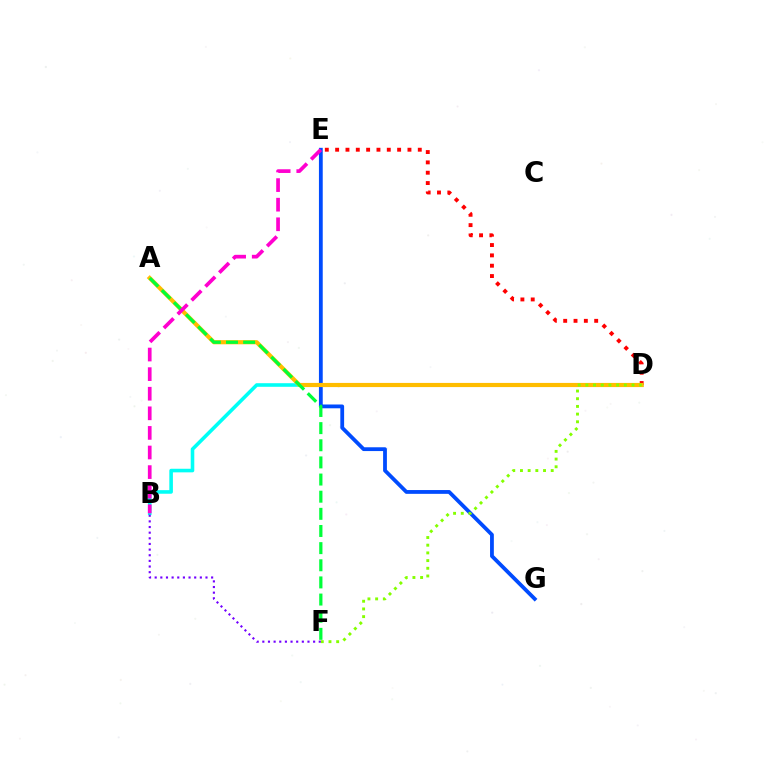{('B', 'D'): [{'color': '#00fff6', 'line_style': 'solid', 'thickness': 2.58}], ('E', 'G'): [{'color': '#004bff', 'line_style': 'solid', 'thickness': 2.73}], ('D', 'E'): [{'color': '#ff0000', 'line_style': 'dotted', 'thickness': 2.81}], ('A', 'D'): [{'color': '#ffbd00', 'line_style': 'solid', 'thickness': 2.99}], ('A', 'F'): [{'color': '#00ff39', 'line_style': 'dashed', 'thickness': 2.33}], ('D', 'F'): [{'color': '#84ff00', 'line_style': 'dotted', 'thickness': 2.09}], ('B', 'E'): [{'color': '#ff00cf', 'line_style': 'dashed', 'thickness': 2.66}], ('B', 'F'): [{'color': '#7200ff', 'line_style': 'dotted', 'thickness': 1.53}]}